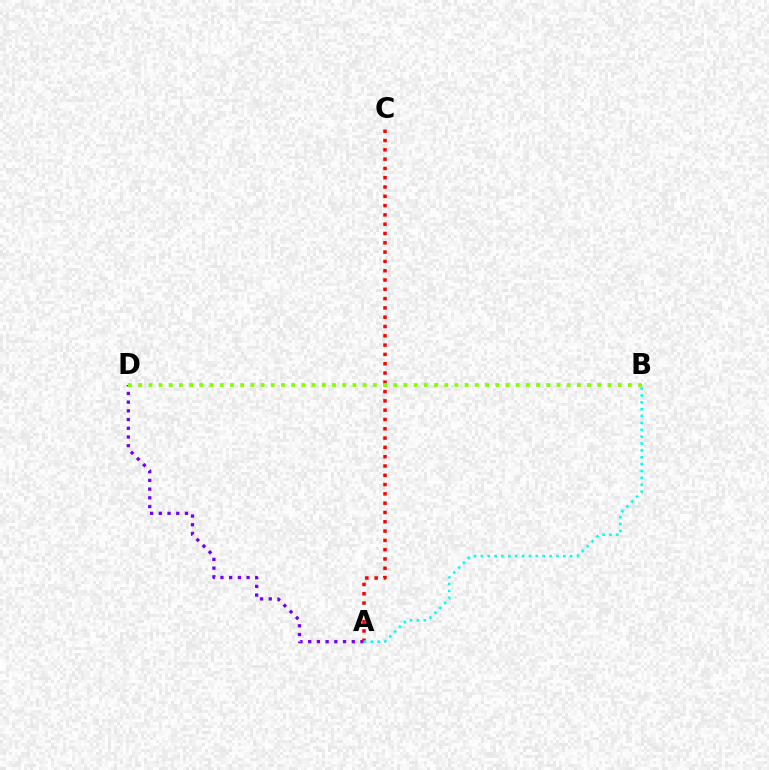{('A', 'D'): [{'color': '#7200ff', 'line_style': 'dotted', 'thickness': 2.37}], ('A', 'C'): [{'color': '#ff0000', 'line_style': 'dotted', 'thickness': 2.53}], ('A', 'B'): [{'color': '#00fff6', 'line_style': 'dotted', 'thickness': 1.87}], ('B', 'D'): [{'color': '#84ff00', 'line_style': 'dotted', 'thickness': 2.77}]}